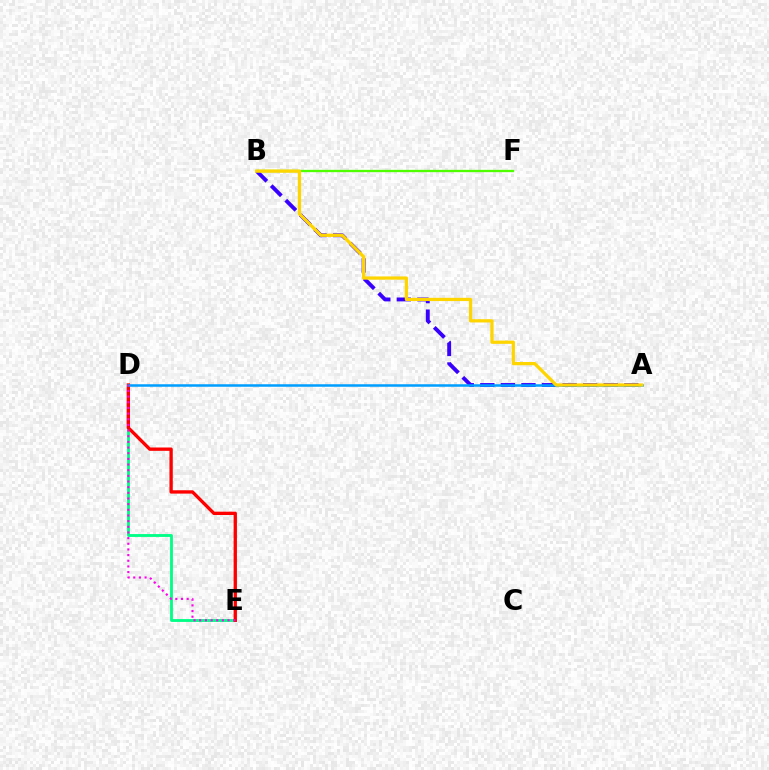{('A', 'B'): [{'color': '#3700ff', 'line_style': 'dashed', 'thickness': 2.79}, {'color': '#ffd500', 'line_style': 'solid', 'thickness': 2.34}], ('D', 'E'): [{'color': '#00ff86', 'line_style': 'solid', 'thickness': 2.04}, {'color': '#ff0000', 'line_style': 'solid', 'thickness': 2.4}, {'color': '#ff00ed', 'line_style': 'dotted', 'thickness': 1.54}], ('B', 'F'): [{'color': '#4fff00', 'line_style': 'solid', 'thickness': 1.66}], ('A', 'D'): [{'color': '#009eff', 'line_style': 'solid', 'thickness': 1.81}]}